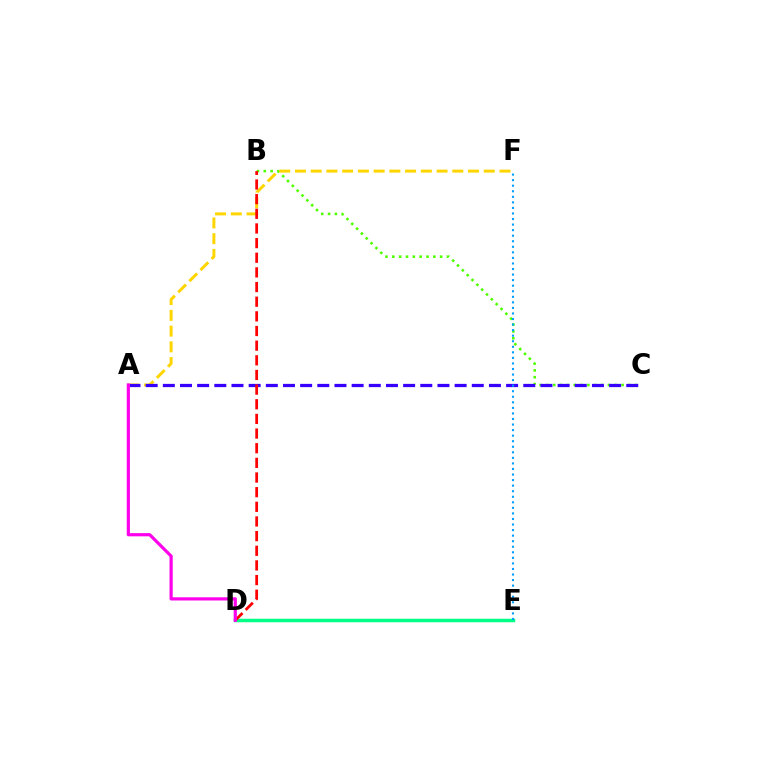{('B', 'C'): [{'color': '#4fff00', 'line_style': 'dotted', 'thickness': 1.86}], ('A', 'F'): [{'color': '#ffd500', 'line_style': 'dashed', 'thickness': 2.14}], ('D', 'E'): [{'color': '#00ff86', 'line_style': 'solid', 'thickness': 2.5}], ('A', 'C'): [{'color': '#3700ff', 'line_style': 'dashed', 'thickness': 2.33}], ('B', 'D'): [{'color': '#ff0000', 'line_style': 'dashed', 'thickness': 1.99}], ('E', 'F'): [{'color': '#009eff', 'line_style': 'dotted', 'thickness': 1.51}], ('A', 'D'): [{'color': '#ff00ed', 'line_style': 'solid', 'thickness': 2.3}]}